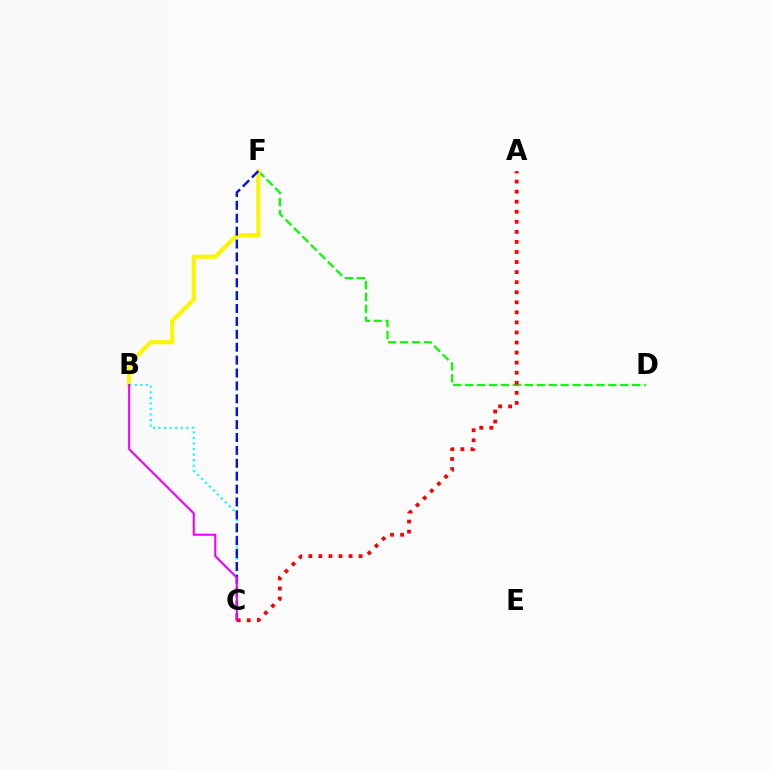{('D', 'F'): [{'color': '#08ff00', 'line_style': 'dashed', 'thickness': 1.62}], ('B', 'F'): [{'color': '#fcf500', 'line_style': 'solid', 'thickness': 2.96}], ('B', 'C'): [{'color': '#00fff6', 'line_style': 'dotted', 'thickness': 1.51}, {'color': '#ee00ff', 'line_style': 'solid', 'thickness': 1.5}], ('C', 'F'): [{'color': '#0010ff', 'line_style': 'dashed', 'thickness': 1.75}], ('A', 'C'): [{'color': '#ff0000', 'line_style': 'dotted', 'thickness': 2.73}]}